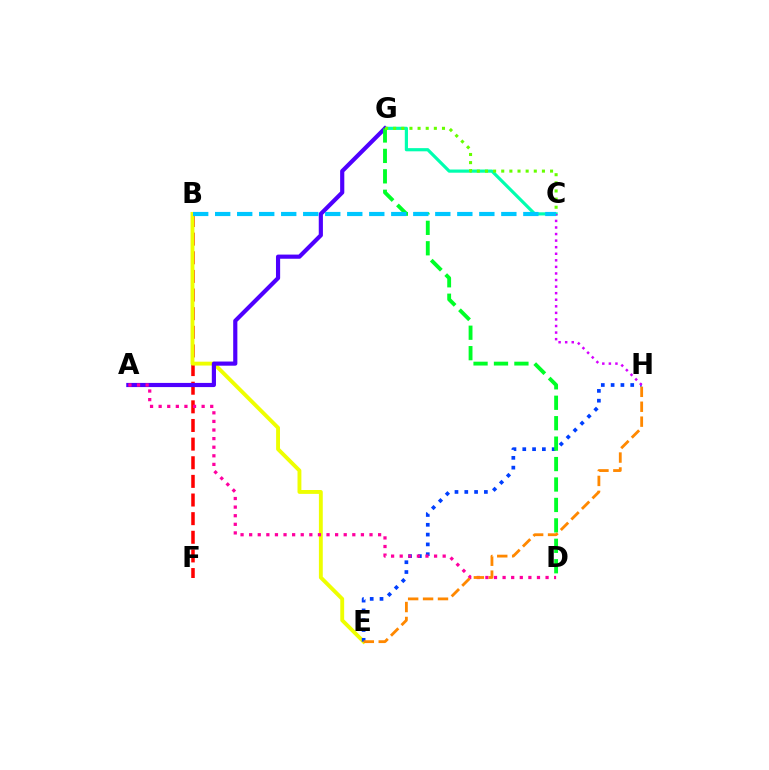{('B', 'F'): [{'color': '#ff0000', 'line_style': 'dashed', 'thickness': 2.53}], ('B', 'E'): [{'color': '#eeff00', 'line_style': 'solid', 'thickness': 2.79}], ('E', 'H'): [{'color': '#003fff', 'line_style': 'dotted', 'thickness': 2.66}, {'color': '#ff8800', 'line_style': 'dashed', 'thickness': 2.03}], ('C', 'G'): [{'color': '#00ffaf', 'line_style': 'solid', 'thickness': 2.29}, {'color': '#66ff00', 'line_style': 'dotted', 'thickness': 2.21}], ('A', 'G'): [{'color': '#4f00ff', 'line_style': 'solid', 'thickness': 3.0}], ('A', 'D'): [{'color': '#ff00a0', 'line_style': 'dotted', 'thickness': 2.34}], ('C', 'H'): [{'color': '#d600ff', 'line_style': 'dotted', 'thickness': 1.78}], ('D', 'G'): [{'color': '#00ff27', 'line_style': 'dashed', 'thickness': 2.78}], ('B', 'C'): [{'color': '#00c7ff', 'line_style': 'dashed', 'thickness': 2.99}]}